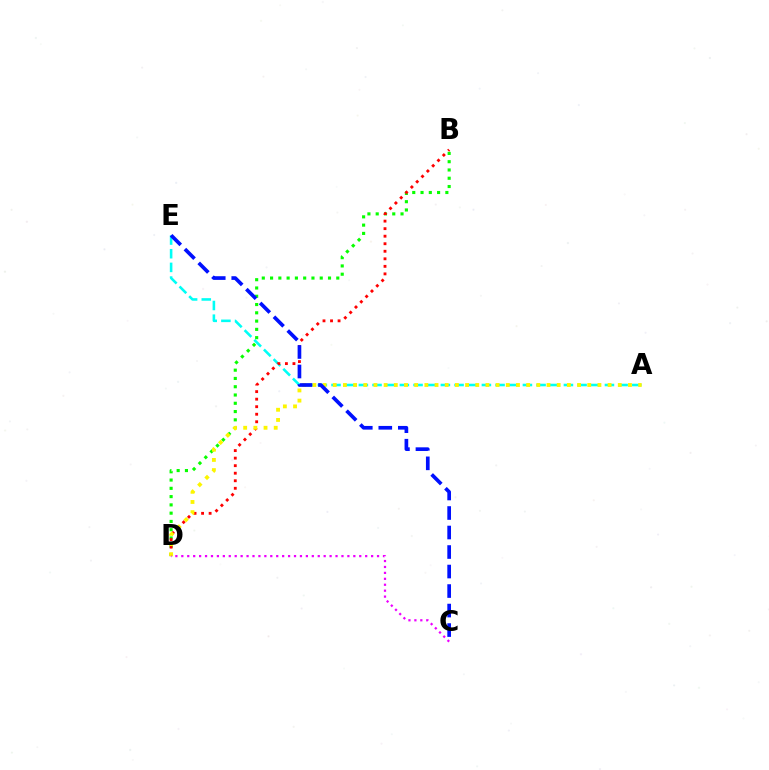{('A', 'E'): [{'color': '#00fff6', 'line_style': 'dashed', 'thickness': 1.86}], ('B', 'D'): [{'color': '#08ff00', 'line_style': 'dotted', 'thickness': 2.25}, {'color': '#ff0000', 'line_style': 'dotted', 'thickness': 2.05}], ('A', 'D'): [{'color': '#fcf500', 'line_style': 'dotted', 'thickness': 2.77}], ('C', 'E'): [{'color': '#0010ff', 'line_style': 'dashed', 'thickness': 2.65}], ('C', 'D'): [{'color': '#ee00ff', 'line_style': 'dotted', 'thickness': 1.61}]}